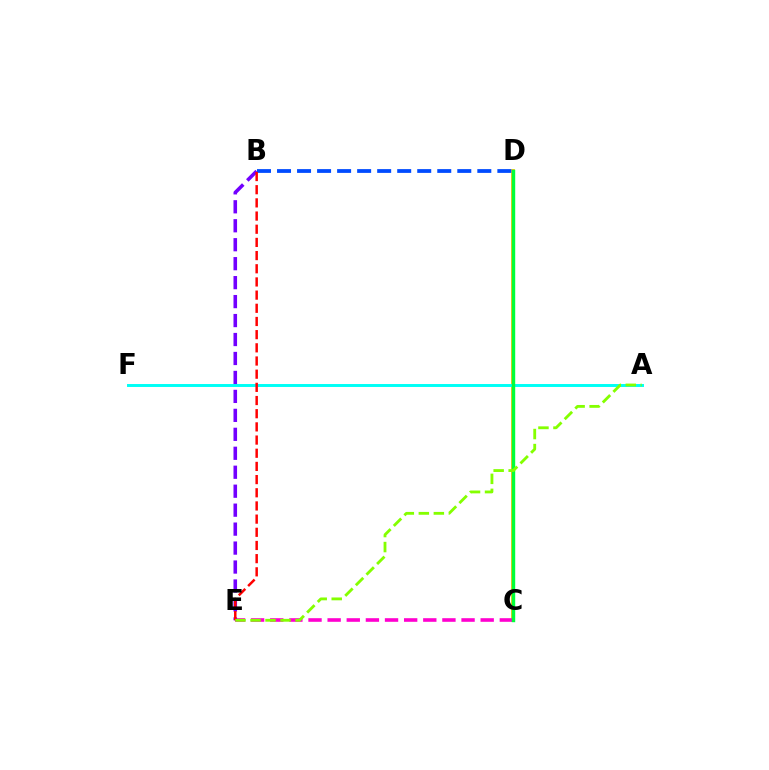{('C', 'D'): [{'color': '#ffbd00', 'line_style': 'solid', 'thickness': 2.71}, {'color': '#00ff39', 'line_style': 'solid', 'thickness': 2.47}], ('A', 'F'): [{'color': '#00fff6', 'line_style': 'solid', 'thickness': 2.12}], ('C', 'E'): [{'color': '#ff00cf', 'line_style': 'dashed', 'thickness': 2.6}], ('B', 'E'): [{'color': '#7200ff', 'line_style': 'dashed', 'thickness': 2.58}, {'color': '#ff0000', 'line_style': 'dashed', 'thickness': 1.79}], ('B', 'D'): [{'color': '#004bff', 'line_style': 'dashed', 'thickness': 2.72}], ('A', 'E'): [{'color': '#84ff00', 'line_style': 'dashed', 'thickness': 2.04}]}